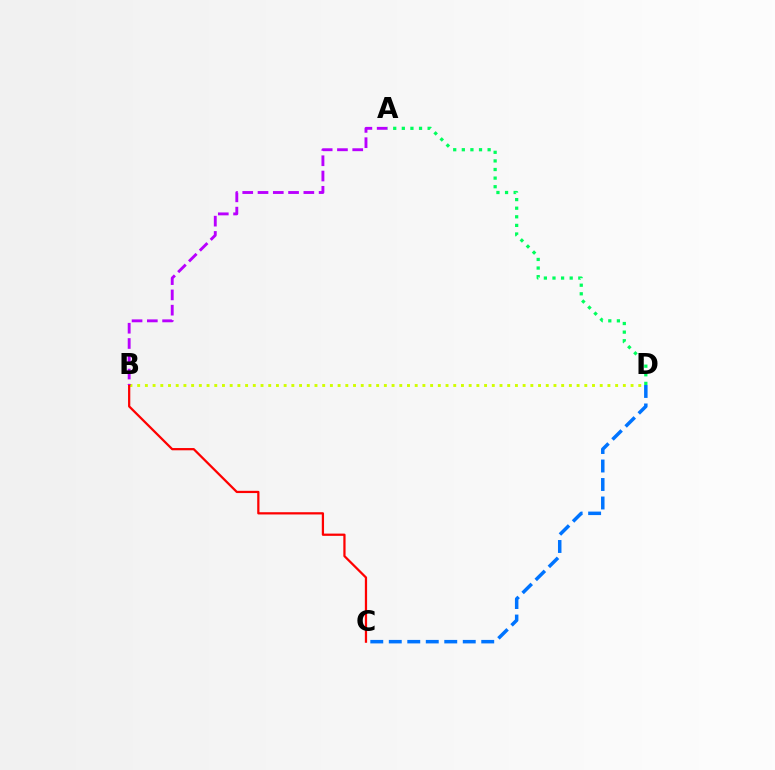{('B', 'D'): [{'color': '#d1ff00', 'line_style': 'dotted', 'thickness': 2.09}], ('C', 'D'): [{'color': '#0074ff', 'line_style': 'dashed', 'thickness': 2.51}], ('B', 'C'): [{'color': '#ff0000', 'line_style': 'solid', 'thickness': 1.62}], ('A', 'B'): [{'color': '#b900ff', 'line_style': 'dashed', 'thickness': 2.08}], ('A', 'D'): [{'color': '#00ff5c', 'line_style': 'dotted', 'thickness': 2.34}]}